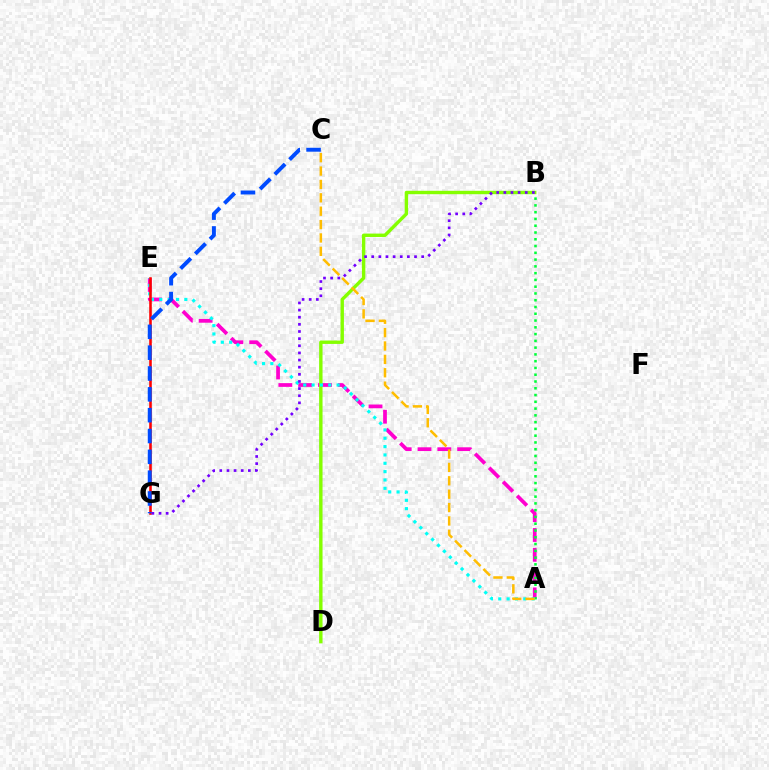{('A', 'E'): [{'color': '#ff00cf', 'line_style': 'dashed', 'thickness': 2.69}, {'color': '#00fff6', 'line_style': 'dotted', 'thickness': 2.27}], ('B', 'D'): [{'color': '#84ff00', 'line_style': 'solid', 'thickness': 2.45}], ('A', 'B'): [{'color': '#00ff39', 'line_style': 'dotted', 'thickness': 1.84}], ('E', 'G'): [{'color': '#ff0000', 'line_style': 'solid', 'thickness': 1.86}], ('C', 'G'): [{'color': '#004bff', 'line_style': 'dashed', 'thickness': 2.83}], ('A', 'C'): [{'color': '#ffbd00', 'line_style': 'dashed', 'thickness': 1.82}], ('B', 'G'): [{'color': '#7200ff', 'line_style': 'dotted', 'thickness': 1.94}]}